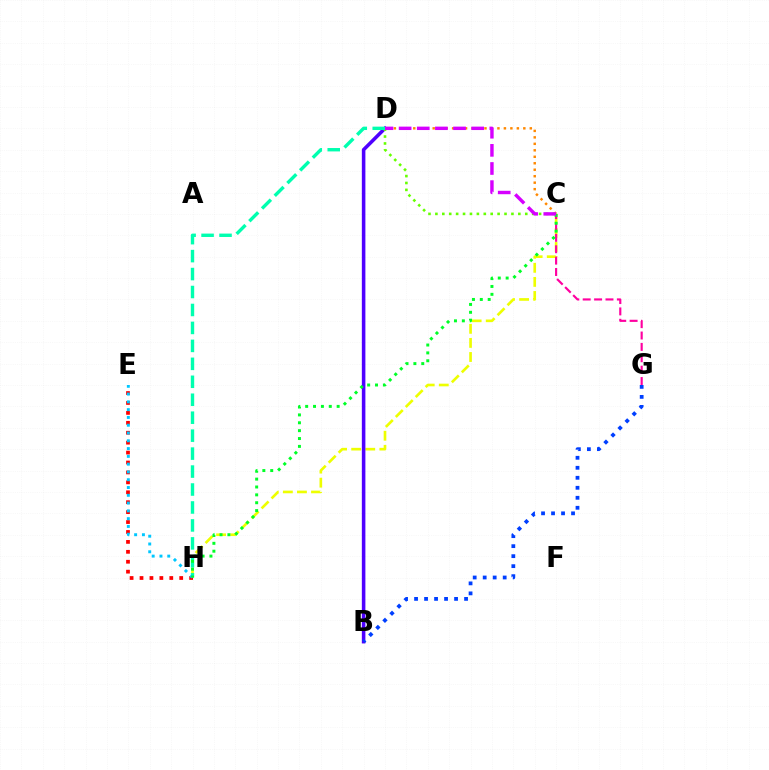{('C', 'H'): [{'color': '#eeff00', 'line_style': 'dashed', 'thickness': 1.91}, {'color': '#00ff27', 'line_style': 'dotted', 'thickness': 2.14}], ('C', 'G'): [{'color': '#ff00a0', 'line_style': 'dashed', 'thickness': 1.55}], ('B', 'D'): [{'color': '#4f00ff', 'line_style': 'solid', 'thickness': 2.56}], ('B', 'G'): [{'color': '#003fff', 'line_style': 'dotted', 'thickness': 2.72}], ('E', 'H'): [{'color': '#ff0000', 'line_style': 'dotted', 'thickness': 2.7}, {'color': '#00c7ff', 'line_style': 'dotted', 'thickness': 2.12}], ('C', 'D'): [{'color': '#ff8800', 'line_style': 'dotted', 'thickness': 1.76}, {'color': '#66ff00', 'line_style': 'dotted', 'thickness': 1.88}, {'color': '#d600ff', 'line_style': 'dashed', 'thickness': 2.46}], ('D', 'H'): [{'color': '#00ffaf', 'line_style': 'dashed', 'thickness': 2.44}]}